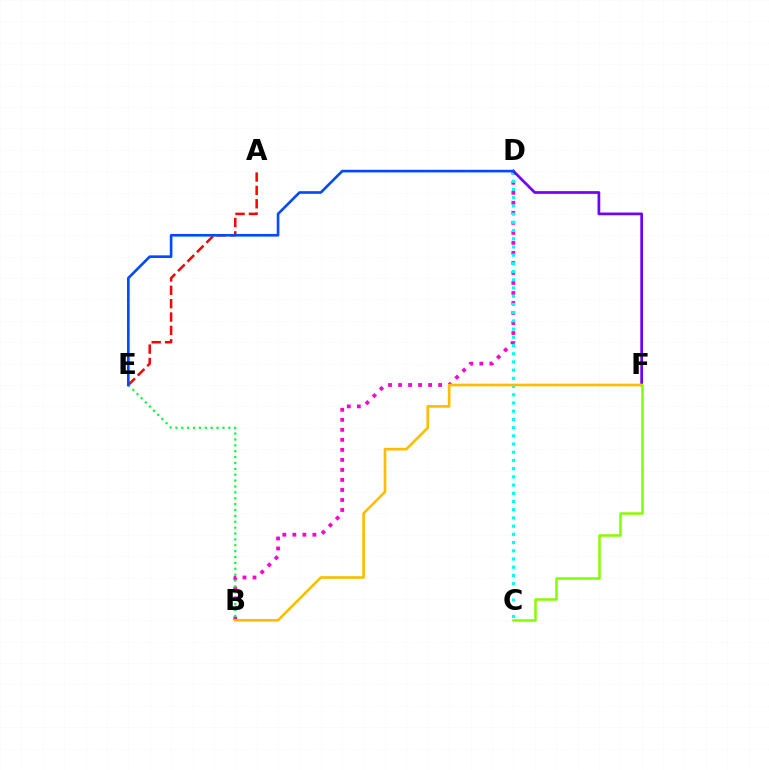{('B', 'D'): [{'color': '#ff00cf', 'line_style': 'dotted', 'thickness': 2.72}], ('A', 'E'): [{'color': '#ff0000', 'line_style': 'dashed', 'thickness': 1.82}], ('C', 'D'): [{'color': '#00fff6', 'line_style': 'dotted', 'thickness': 2.23}], ('D', 'F'): [{'color': '#7200ff', 'line_style': 'solid', 'thickness': 1.97}], ('B', 'E'): [{'color': '#00ff39', 'line_style': 'dotted', 'thickness': 1.6}], ('B', 'F'): [{'color': '#ffbd00', 'line_style': 'solid', 'thickness': 1.91}], ('C', 'F'): [{'color': '#84ff00', 'line_style': 'solid', 'thickness': 1.82}], ('D', 'E'): [{'color': '#004bff', 'line_style': 'solid', 'thickness': 1.9}]}